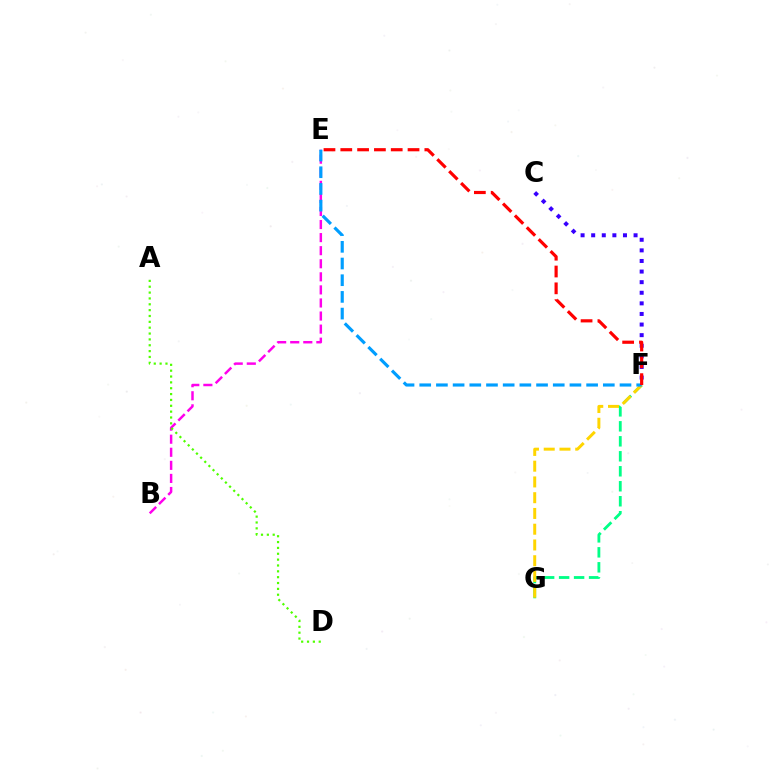{('B', 'E'): [{'color': '#ff00ed', 'line_style': 'dashed', 'thickness': 1.78}], ('F', 'G'): [{'color': '#00ff86', 'line_style': 'dashed', 'thickness': 2.04}, {'color': '#ffd500', 'line_style': 'dashed', 'thickness': 2.14}], ('A', 'D'): [{'color': '#4fff00', 'line_style': 'dotted', 'thickness': 1.59}], ('C', 'F'): [{'color': '#3700ff', 'line_style': 'dotted', 'thickness': 2.88}], ('E', 'F'): [{'color': '#009eff', 'line_style': 'dashed', 'thickness': 2.27}, {'color': '#ff0000', 'line_style': 'dashed', 'thickness': 2.28}]}